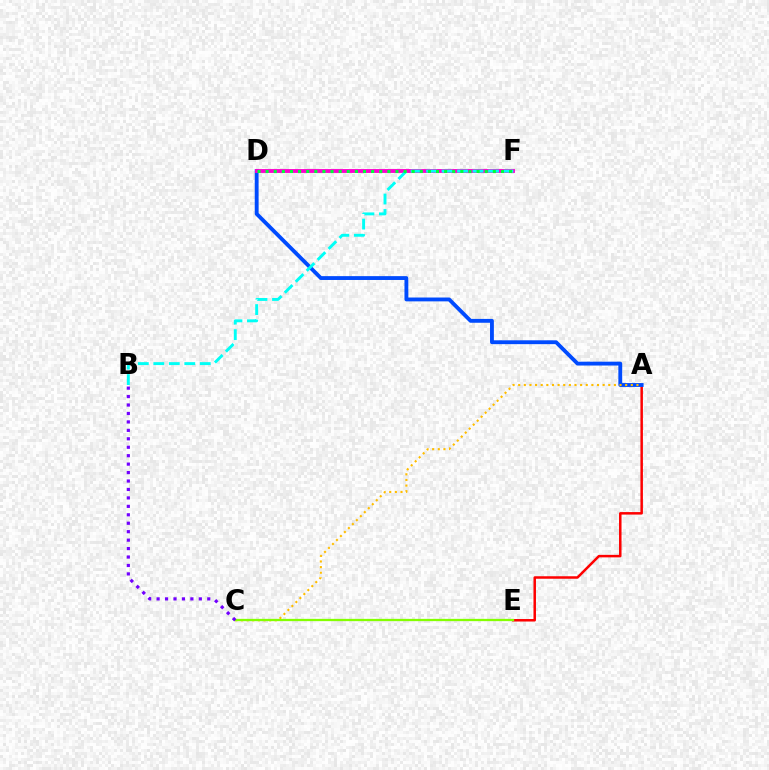{('A', 'E'): [{'color': '#ff0000', 'line_style': 'solid', 'thickness': 1.8}], ('A', 'D'): [{'color': '#004bff', 'line_style': 'solid', 'thickness': 2.77}], ('A', 'C'): [{'color': '#ffbd00', 'line_style': 'dotted', 'thickness': 1.53}], ('D', 'F'): [{'color': '#ff00cf', 'line_style': 'solid', 'thickness': 2.79}, {'color': '#00ff39', 'line_style': 'dotted', 'thickness': 2.2}], ('B', 'F'): [{'color': '#00fff6', 'line_style': 'dashed', 'thickness': 2.1}], ('C', 'E'): [{'color': '#84ff00', 'line_style': 'solid', 'thickness': 1.65}], ('B', 'C'): [{'color': '#7200ff', 'line_style': 'dotted', 'thickness': 2.29}]}